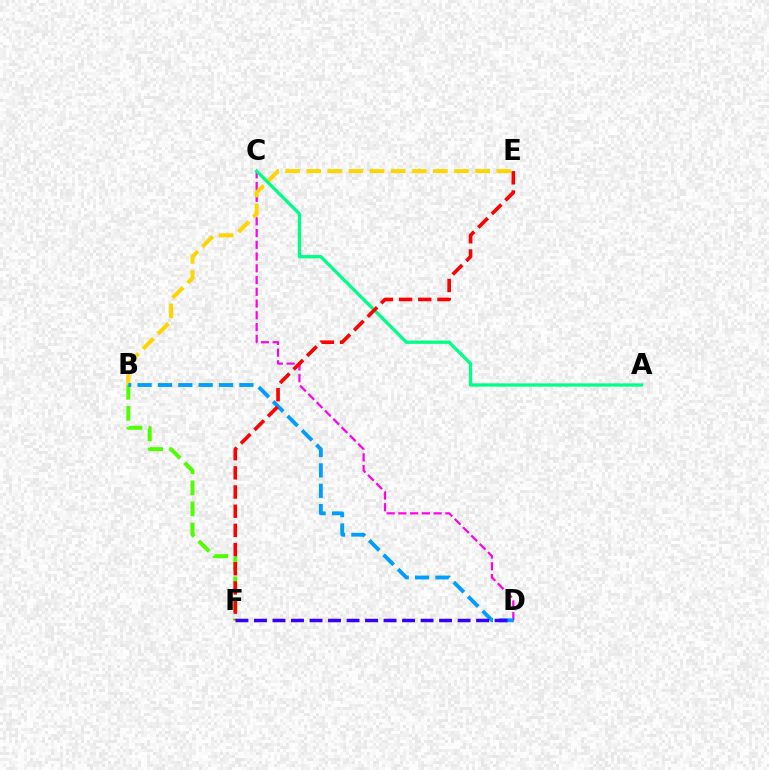{('C', 'D'): [{'color': '#ff00ed', 'line_style': 'dashed', 'thickness': 1.6}], ('B', 'F'): [{'color': '#4fff00', 'line_style': 'dashed', 'thickness': 2.86}], ('B', 'E'): [{'color': '#ffd500', 'line_style': 'dashed', 'thickness': 2.87}], ('B', 'D'): [{'color': '#009eff', 'line_style': 'dashed', 'thickness': 2.77}], ('A', 'C'): [{'color': '#00ff86', 'line_style': 'solid', 'thickness': 2.36}], ('E', 'F'): [{'color': '#ff0000', 'line_style': 'dashed', 'thickness': 2.61}], ('D', 'F'): [{'color': '#3700ff', 'line_style': 'dashed', 'thickness': 2.51}]}